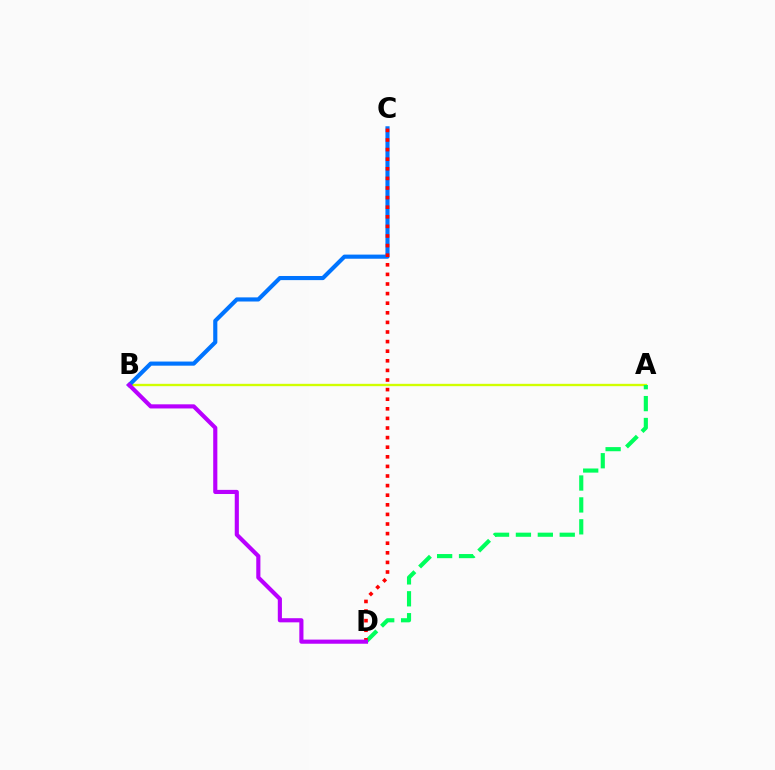{('A', 'B'): [{'color': '#d1ff00', 'line_style': 'solid', 'thickness': 1.69}], ('A', 'D'): [{'color': '#00ff5c', 'line_style': 'dashed', 'thickness': 2.98}], ('B', 'C'): [{'color': '#0074ff', 'line_style': 'solid', 'thickness': 2.97}], ('C', 'D'): [{'color': '#ff0000', 'line_style': 'dotted', 'thickness': 2.61}], ('B', 'D'): [{'color': '#b900ff', 'line_style': 'solid', 'thickness': 2.98}]}